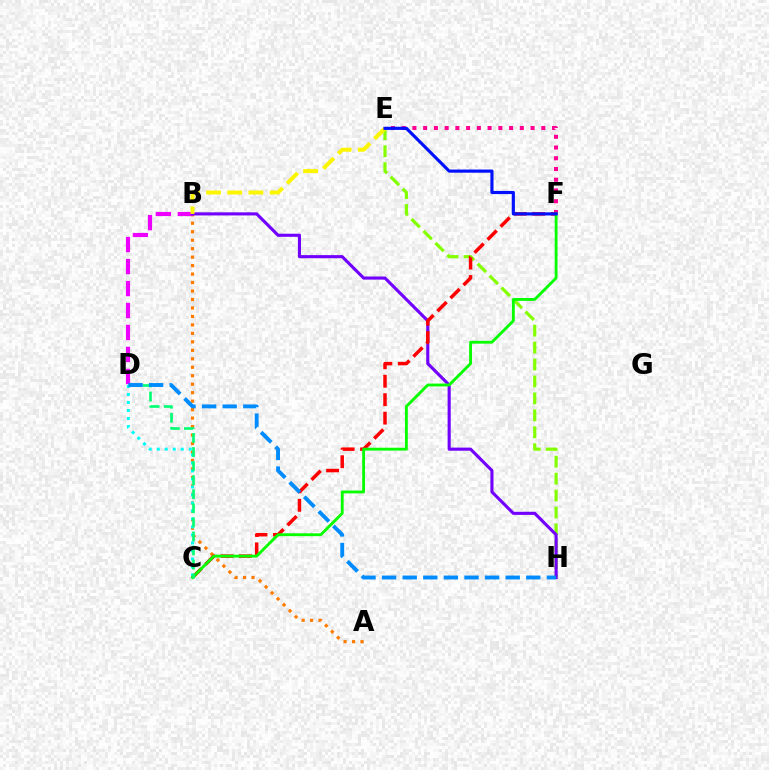{('A', 'B'): [{'color': '#ff7c00', 'line_style': 'dotted', 'thickness': 2.3}], ('B', 'D'): [{'color': '#ee00ff', 'line_style': 'dashed', 'thickness': 2.99}], ('E', 'F'): [{'color': '#ff0094', 'line_style': 'dotted', 'thickness': 2.92}, {'color': '#0010ff', 'line_style': 'solid', 'thickness': 2.26}], ('E', 'H'): [{'color': '#84ff00', 'line_style': 'dashed', 'thickness': 2.3}], ('C', 'D'): [{'color': '#00fff6', 'line_style': 'dotted', 'thickness': 2.17}, {'color': '#00ff74', 'line_style': 'dashed', 'thickness': 1.91}], ('B', 'H'): [{'color': '#7200ff', 'line_style': 'solid', 'thickness': 2.24}], ('C', 'F'): [{'color': '#ff0000', 'line_style': 'dashed', 'thickness': 2.51}, {'color': '#08ff00', 'line_style': 'solid', 'thickness': 2.06}], ('B', 'E'): [{'color': '#fcf500', 'line_style': 'dashed', 'thickness': 2.88}], ('D', 'H'): [{'color': '#008cff', 'line_style': 'dashed', 'thickness': 2.8}]}